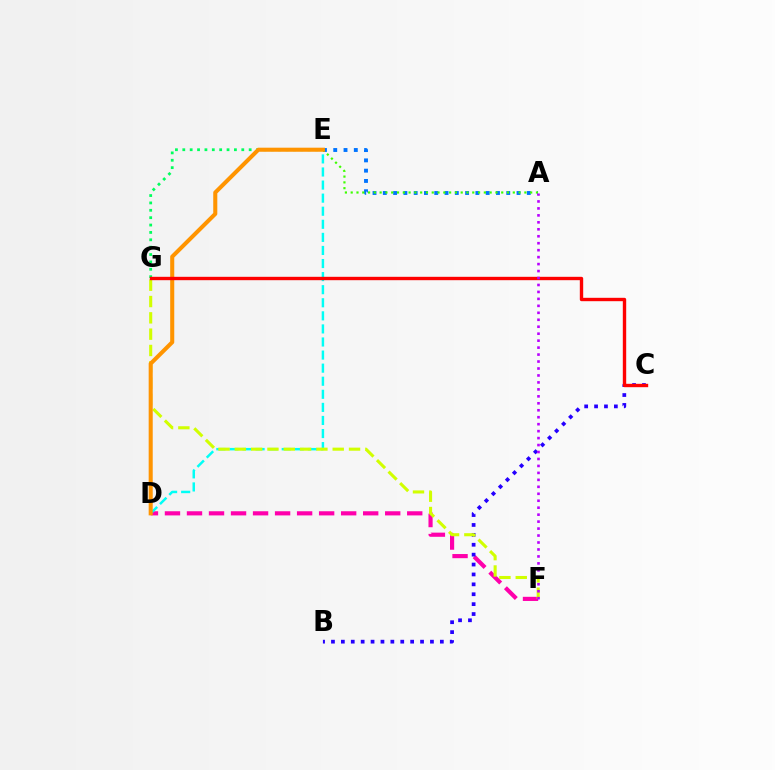{('A', 'E'): [{'color': '#0074ff', 'line_style': 'dotted', 'thickness': 2.79}, {'color': '#3dff00', 'line_style': 'dotted', 'thickness': 1.57}], ('E', 'G'): [{'color': '#00ff5c', 'line_style': 'dotted', 'thickness': 2.0}], ('D', 'F'): [{'color': '#ff00ac', 'line_style': 'dashed', 'thickness': 2.99}], ('B', 'C'): [{'color': '#2500ff', 'line_style': 'dotted', 'thickness': 2.69}], ('D', 'E'): [{'color': '#00fff6', 'line_style': 'dashed', 'thickness': 1.78}, {'color': '#ff9400', 'line_style': 'solid', 'thickness': 2.92}], ('F', 'G'): [{'color': '#d1ff00', 'line_style': 'dashed', 'thickness': 2.22}], ('C', 'G'): [{'color': '#ff0000', 'line_style': 'solid', 'thickness': 2.43}], ('A', 'F'): [{'color': '#b900ff', 'line_style': 'dotted', 'thickness': 1.89}]}